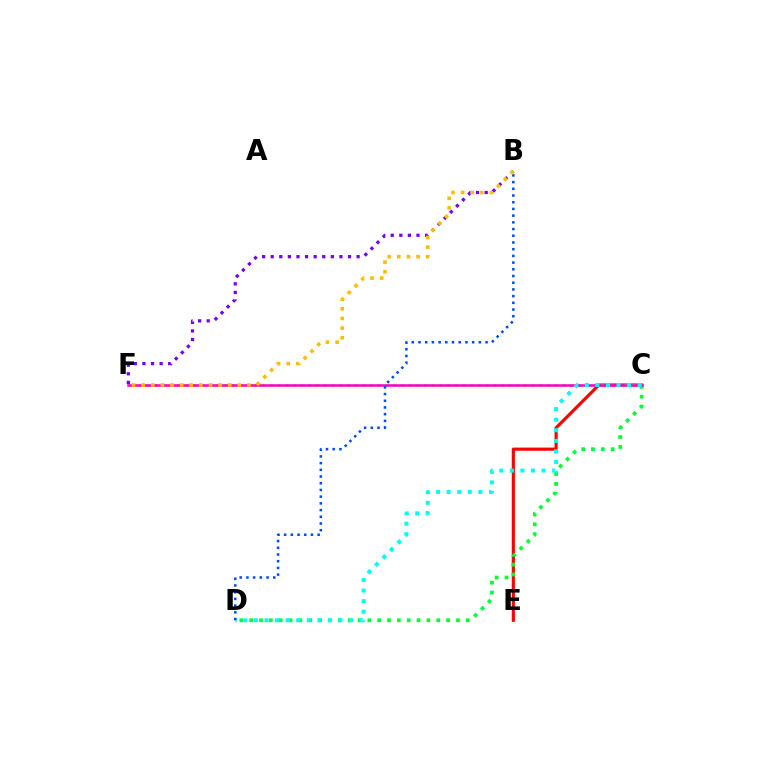{('C', 'E'): [{'color': '#ff0000', 'line_style': 'solid', 'thickness': 2.27}], ('C', 'F'): [{'color': '#84ff00', 'line_style': 'dotted', 'thickness': 2.09}, {'color': '#ff00cf', 'line_style': 'solid', 'thickness': 1.85}], ('B', 'F'): [{'color': '#7200ff', 'line_style': 'dotted', 'thickness': 2.33}, {'color': '#ffbd00', 'line_style': 'dotted', 'thickness': 2.61}], ('C', 'D'): [{'color': '#00ff39', 'line_style': 'dotted', 'thickness': 2.68}, {'color': '#00fff6', 'line_style': 'dotted', 'thickness': 2.87}], ('B', 'D'): [{'color': '#004bff', 'line_style': 'dotted', 'thickness': 1.82}]}